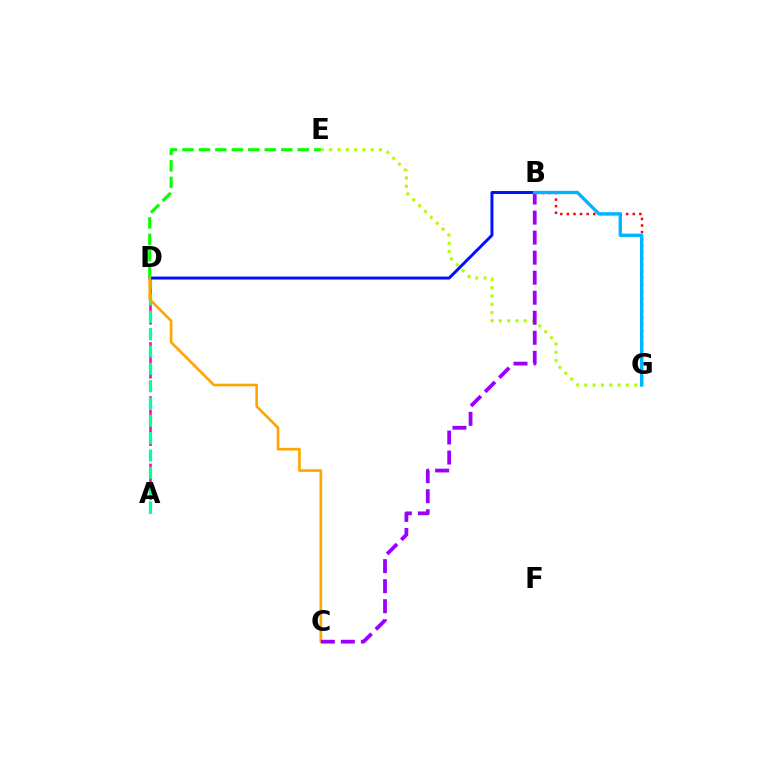{('A', 'D'): [{'color': '#ff00bd', 'line_style': 'dashed', 'thickness': 1.83}, {'color': '#00ff9d', 'line_style': 'dashed', 'thickness': 2.35}], ('B', 'G'): [{'color': '#ff0000', 'line_style': 'dotted', 'thickness': 1.79}, {'color': '#00b5ff', 'line_style': 'solid', 'thickness': 2.42}], ('E', 'G'): [{'color': '#b3ff00', 'line_style': 'dotted', 'thickness': 2.26}], ('B', 'D'): [{'color': '#0010ff', 'line_style': 'solid', 'thickness': 2.12}], ('D', 'E'): [{'color': '#08ff00', 'line_style': 'dashed', 'thickness': 2.24}], ('C', 'D'): [{'color': '#ffa500', 'line_style': 'solid', 'thickness': 1.9}], ('B', 'C'): [{'color': '#9b00ff', 'line_style': 'dashed', 'thickness': 2.72}]}